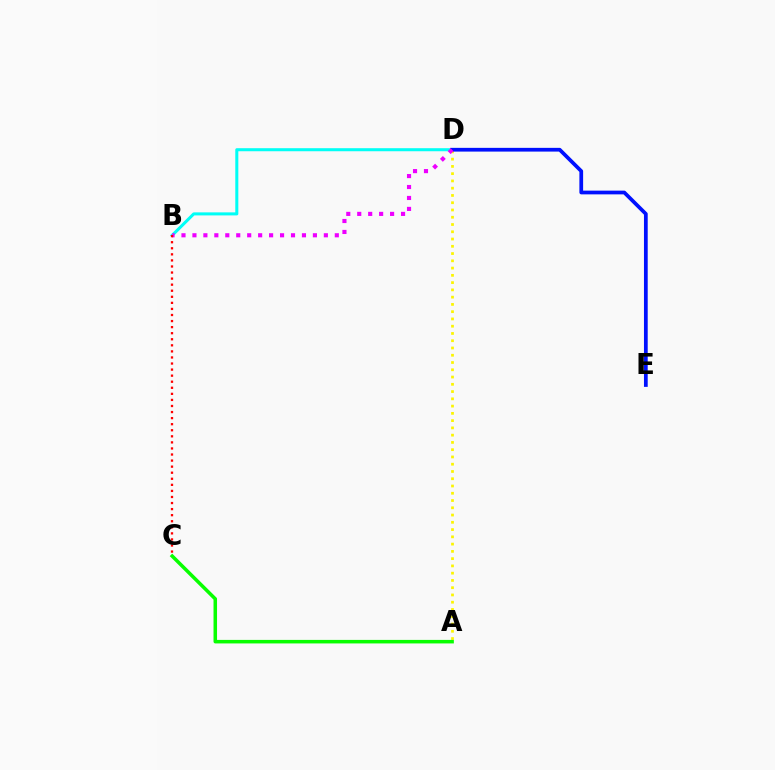{('B', 'D'): [{'color': '#00fff6', 'line_style': 'solid', 'thickness': 2.19}, {'color': '#ee00ff', 'line_style': 'dotted', 'thickness': 2.98}], ('A', 'D'): [{'color': '#fcf500', 'line_style': 'dotted', 'thickness': 1.97}], ('D', 'E'): [{'color': '#0010ff', 'line_style': 'solid', 'thickness': 2.69}], ('B', 'C'): [{'color': '#ff0000', 'line_style': 'dotted', 'thickness': 1.65}], ('A', 'C'): [{'color': '#08ff00', 'line_style': 'solid', 'thickness': 2.54}]}